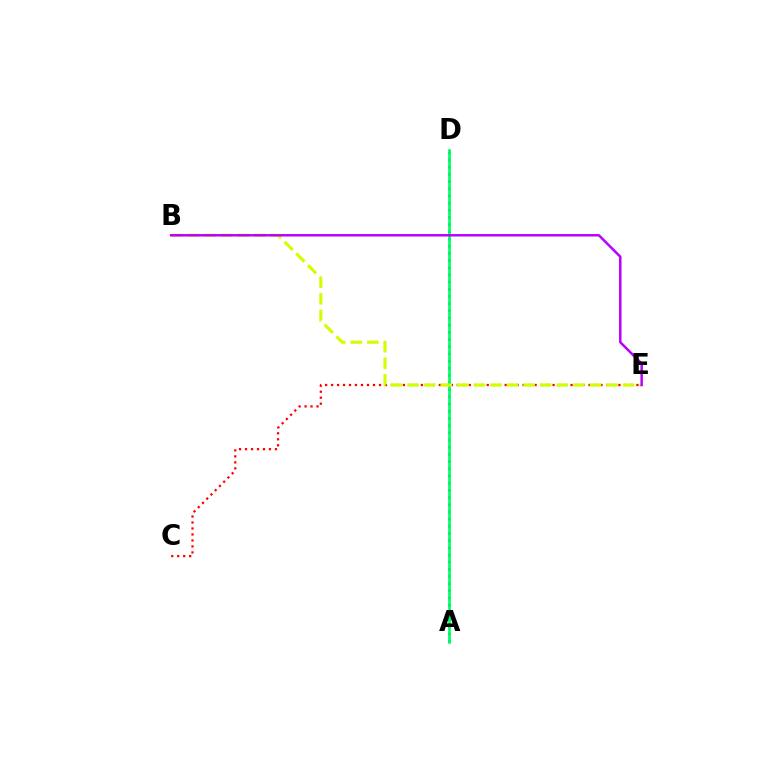{('A', 'D'): [{'color': '#0074ff', 'line_style': 'dotted', 'thickness': 1.95}, {'color': '#00ff5c', 'line_style': 'solid', 'thickness': 1.91}], ('C', 'E'): [{'color': '#ff0000', 'line_style': 'dotted', 'thickness': 1.63}], ('B', 'E'): [{'color': '#d1ff00', 'line_style': 'dashed', 'thickness': 2.25}, {'color': '#b900ff', 'line_style': 'solid', 'thickness': 1.78}]}